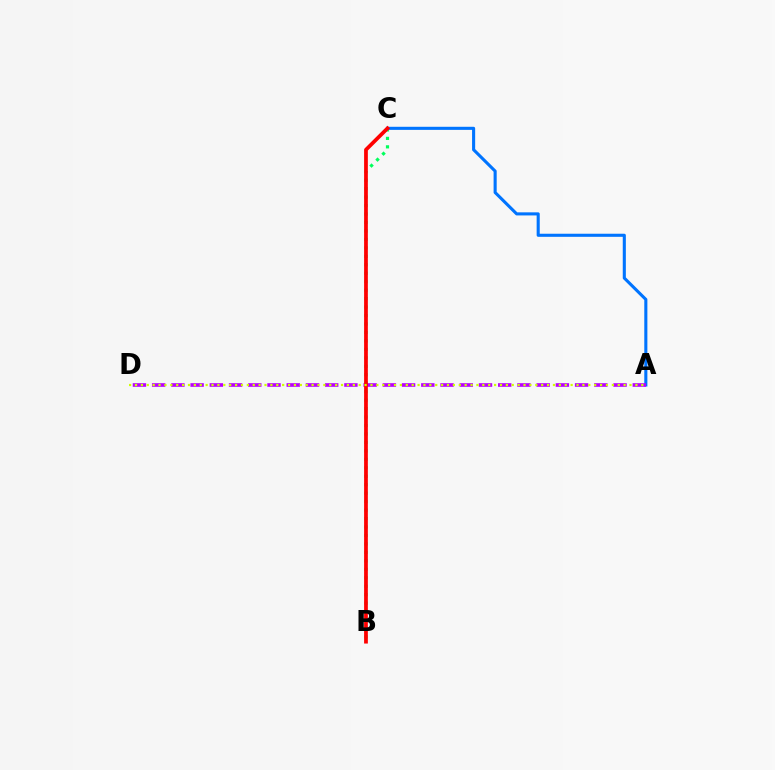{('B', 'C'): [{'color': '#00ff5c', 'line_style': 'dotted', 'thickness': 2.3}, {'color': '#ff0000', 'line_style': 'solid', 'thickness': 2.69}], ('A', 'C'): [{'color': '#0074ff', 'line_style': 'solid', 'thickness': 2.22}], ('A', 'D'): [{'color': '#b900ff', 'line_style': 'dashed', 'thickness': 2.61}, {'color': '#d1ff00', 'line_style': 'dotted', 'thickness': 1.6}]}